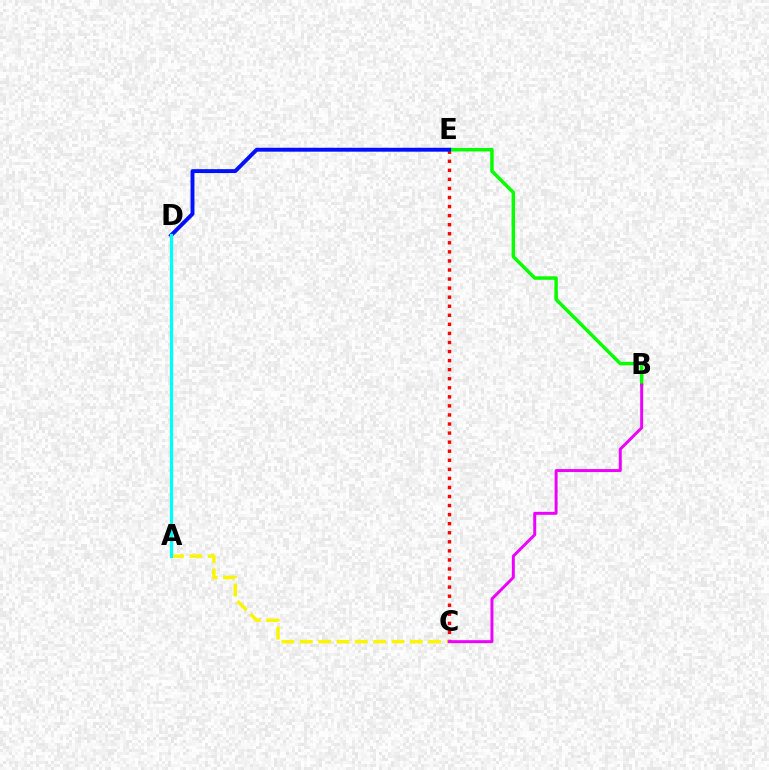{('C', 'E'): [{'color': '#ff0000', 'line_style': 'dotted', 'thickness': 2.46}], ('B', 'E'): [{'color': '#08ff00', 'line_style': 'solid', 'thickness': 2.52}], ('D', 'E'): [{'color': '#0010ff', 'line_style': 'solid', 'thickness': 2.81}], ('A', 'C'): [{'color': '#fcf500', 'line_style': 'dashed', 'thickness': 2.49}], ('A', 'D'): [{'color': '#00fff6', 'line_style': 'solid', 'thickness': 2.34}], ('B', 'C'): [{'color': '#ee00ff', 'line_style': 'solid', 'thickness': 2.13}]}